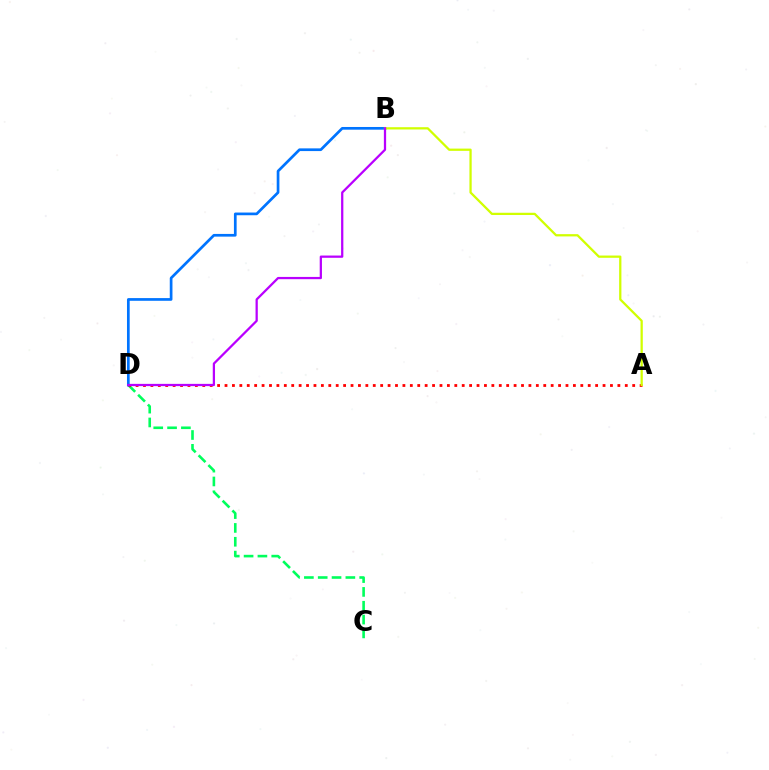{('C', 'D'): [{'color': '#00ff5c', 'line_style': 'dashed', 'thickness': 1.88}], ('A', 'D'): [{'color': '#ff0000', 'line_style': 'dotted', 'thickness': 2.01}], ('B', 'D'): [{'color': '#0074ff', 'line_style': 'solid', 'thickness': 1.95}, {'color': '#b900ff', 'line_style': 'solid', 'thickness': 1.62}], ('A', 'B'): [{'color': '#d1ff00', 'line_style': 'solid', 'thickness': 1.63}]}